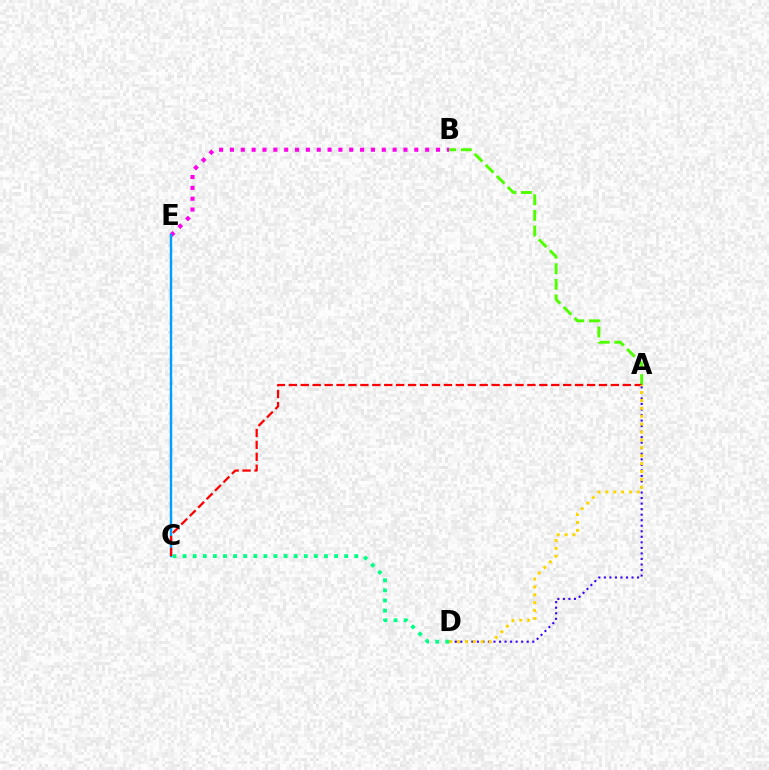{('B', 'E'): [{'color': '#ff00ed', 'line_style': 'dotted', 'thickness': 2.95}], ('C', 'E'): [{'color': '#009eff', 'line_style': 'solid', 'thickness': 1.75}], ('A', 'D'): [{'color': '#3700ff', 'line_style': 'dotted', 'thickness': 1.5}, {'color': '#ffd500', 'line_style': 'dotted', 'thickness': 2.14}], ('A', 'B'): [{'color': '#4fff00', 'line_style': 'dashed', 'thickness': 2.12}], ('C', 'D'): [{'color': '#00ff86', 'line_style': 'dotted', 'thickness': 2.74}], ('A', 'C'): [{'color': '#ff0000', 'line_style': 'dashed', 'thickness': 1.62}]}